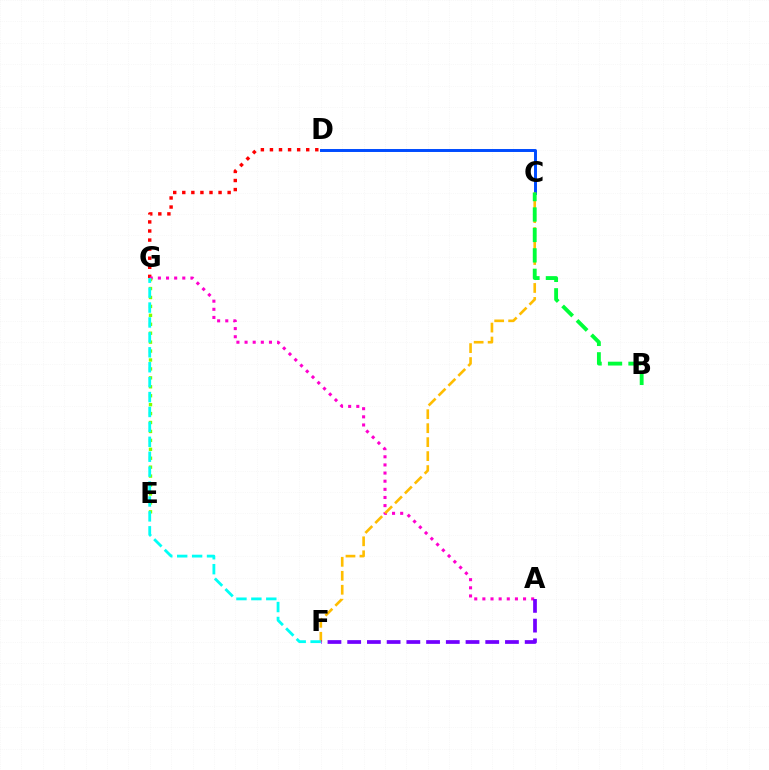{('D', 'G'): [{'color': '#ff0000', 'line_style': 'dotted', 'thickness': 2.46}], ('A', 'G'): [{'color': '#ff00cf', 'line_style': 'dotted', 'thickness': 2.21}], ('C', 'D'): [{'color': '#004bff', 'line_style': 'solid', 'thickness': 2.13}], ('C', 'F'): [{'color': '#ffbd00', 'line_style': 'dashed', 'thickness': 1.9}], ('E', 'G'): [{'color': '#84ff00', 'line_style': 'dotted', 'thickness': 2.43}], ('F', 'G'): [{'color': '#00fff6', 'line_style': 'dashed', 'thickness': 2.03}], ('B', 'C'): [{'color': '#00ff39', 'line_style': 'dashed', 'thickness': 2.78}], ('A', 'F'): [{'color': '#7200ff', 'line_style': 'dashed', 'thickness': 2.68}]}